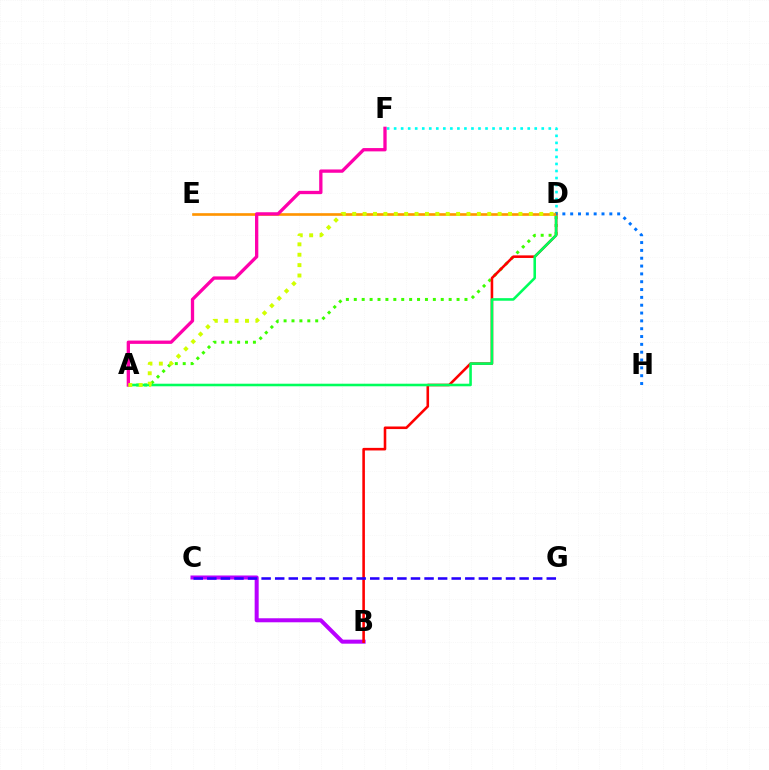{('D', 'F'): [{'color': '#00fff6', 'line_style': 'dotted', 'thickness': 1.91}], ('B', 'C'): [{'color': '#b900ff', 'line_style': 'solid', 'thickness': 2.89}], ('A', 'D'): [{'color': '#3dff00', 'line_style': 'dotted', 'thickness': 2.15}, {'color': '#00ff5c', 'line_style': 'solid', 'thickness': 1.85}, {'color': '#d1ff00', 'line_style': 'dotted', 'thickness': 2.82}], ('B', 'D'): [{'color': '#ff0000', 'line_style': 'solid', 'thickness': 1.86}], ('D', 'E'): [{'color': '#ff9400', 'line_style': 'solid', 'thickness': 1.91}], ('D', 'H'): [{'color': '#0074ff', 'line_style': 'dotted', 'thickness': 2.13}], ('A', 'F'): [{'color': '#ff00ac', 'line_style': 'solid', 'thickness': 2.38}], ('C', 'G'): [{'color': '#2500ff', 'line_style': 'dashed', 'thickness': 1.84}]}